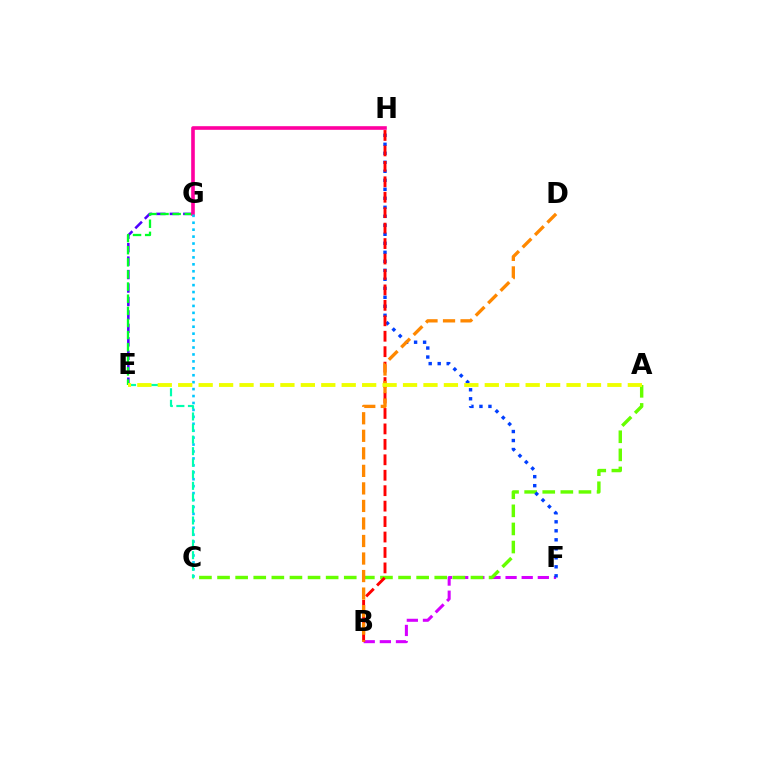{('E', 'G'): [{'color': '#4f00ff', 'line_style': 'dashed', 'thickness': 1.83}, {'color': '#00ff27', 'line_style': 'dashed', 'thickness': 1.65}], ('B', 'F'): [{'color': '#d600ff', 'line_style': 'dashed', 'thickness': 2.19}], ('G', 'H'): [{'color': '#ff00a0', 'line_style': 'solid', 'thickness': 2.61}], ('A', 'C'): [{'color': '#66ff00', 'line_style': 'dashed', 'thickness': 2.46}], ('C', 'G'): [{'color': '#00c7ff', 'line_style': 'dotted', 'thickness': 1.88}], ('F', 'H'): [{'color': '#003fff', 'line_style': 'dotted', 'thickness': 2.45}], ('C', 'E'): [{'color': '#00ffaf', 'line_style': 'dashed', 'thickness': 1.57}], ('B', 'H'): [{'color': '#ff0000', 'line_style': 'dashed', 'thickness': 2.1}], ('B', 'D'): [{'color': '#ff8800', 'line_style': 'dashed', 'thickness': 2.38}], ('A', 'E'): [{'color': '#eeff00', 'line_style': 'dashed', 'thickness': 2.78}]}